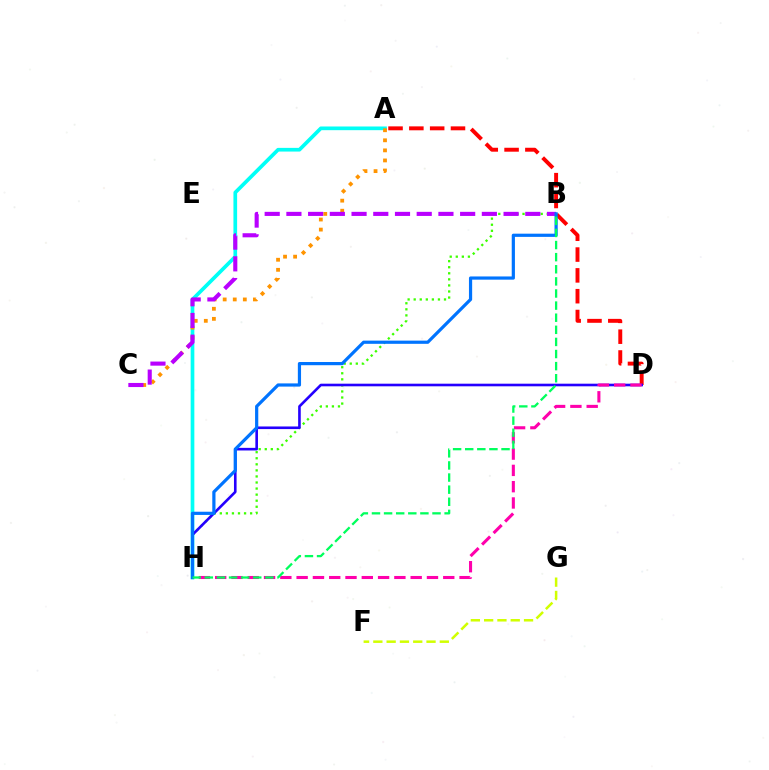{('A', 'H'): [{'color': '#00fff6', 'line_style': 'solid', 'thickness': 2.66}], ('A', 'D'): [{'color': '#ff0000', 'line_style': 'dashed', 'thickness': 2.83}], ('B', 'H'): [{'color': '#3dff00', 'line_style': 'dotted', 'thickness': 1.65}, {'color': '#0074ff', 'line_style': 'solid', 'thickness': 2.31}, {'color': '#00ff5c', 'line_style': 'dashed', 'thickness': 1.64}], ('A', 'C'): [{'color': '#ff9400', 'line_style': 'dotted', 'thickness': 2.74}], ('F', 'G'): [{'color': '#d1ff00', 'line_style': 'dashed', 'thickness': 1.81}], ('D', 'H'): [{'color': '#2500ff', 'line_style': 'solid', 'thickness': 1.89}, {'color': '#ff00ac', 'line_style': 'dashed', 'thickness': 2.21}], ('B', 'C'): [{'color': '#b900ff', 'line_style': 'dashed', 'thickness': 2.95}]}